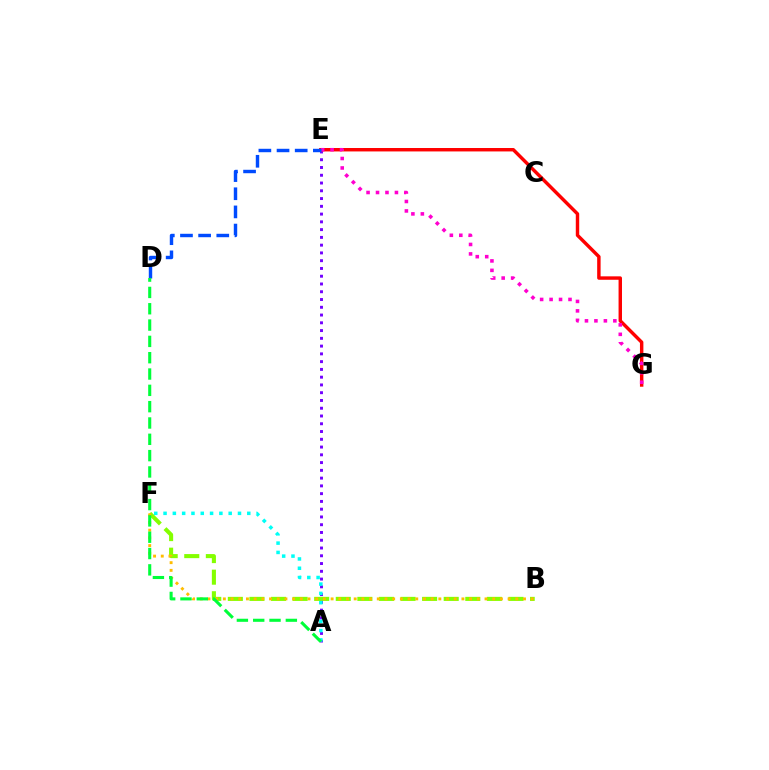{('B', 'F'): [{'color': '#84ff00', 'line_style': 'dashed', 'thickness': 2.93}, {'color': '#ffbd00', 'line_style': 'dotted', 'thickness': 2.09}], ('A', 'E'): [{'color': '#7200ff', 'line_style': 'dotted', 'thickness': 2.11}], ('E', 'G'): [{'color': '#ff0000', 'line_style': 'solid', 'thickness': 2.47}, {'color': '#ff00cf', 'line_style': 'dotted', 'thickness': 2.57}], ('A', 'F'): [{'color': '#00fff6', 'line_style': 'dotted', 'thickness': 2.53}], ('D', 'E'): [{'color': '#004bff', 'line_style': 'dashed', 'thickness': 2.47}], ('A', 'D'): [{'color': '#00ff39', 'line_style': 'dashed', 'thickness': 2.22}]}